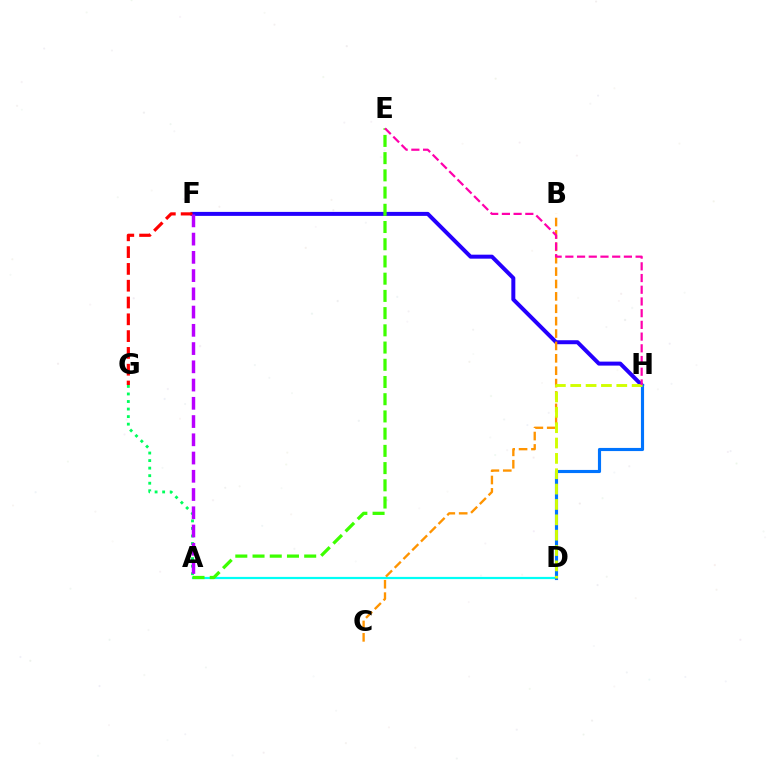{('F', 'H'): [{'color': '#2500ff', 'line_style': 'solid', 'thickness': 2.87}], ('A', 'D'): [{'color': '#00fff6', 'line_style': 'solid', 'thickness': 1.59}], ('A', 'E'): [{'color': '#3dff00', 'line_style': 'dashed', 'thickness': 2.34}], ('B', 'C'): [{'color': '#ff9400', 'line_style': 'dashed', 'thickness': 1.68}], ('D', 'H'): [{'color': '#0074ff', 'line_style': 'solid', 'thickness': 2.26}, {'color': '#d1ff00', 'line_style': 'dashed', 'thickness': 2.09}], ('A', 'G'): [{'color': '#00ff5c', 'line_style': 'dotted', 'thickness': 2.05}], ('F', 'G'): [{'color': '#ff0000', 'line_style': 'dashed', 'thickness': 2.28}], ('E', 'H'): [{'color': '#ff00ac', 'line_style': 'dashed', 'thickness': 1.59}], ('A', 'F'): [{'color': '#b900ff', 'line_style': 'dashed', 'thickness': 2.48}]}